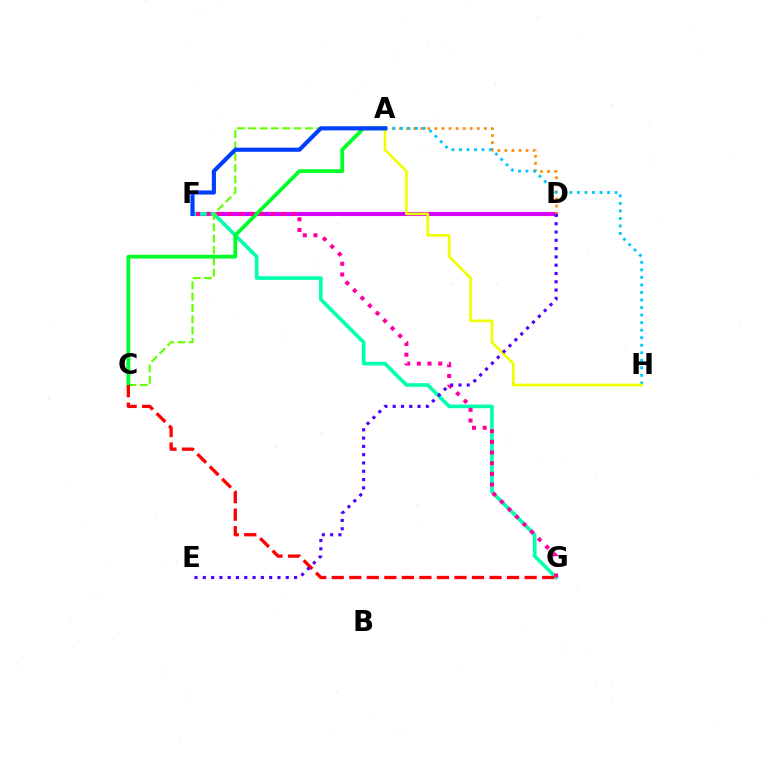{('D', 'F'): [{'color': '#d600ff', 'line_style': 'solid', 'thickness': 2.95}], ('F', 'G'): [{'color': '#00ffaf', 'line_style': 'solid', 'thickness': 2.62}, {'color': '#ff00a0', 'line_style': 'dotted', 'thickness': 2.9}], ('A', 'C'): [{'color': '#66ff00', 'line_style': 'dashed', 'thickness': 1.54}, {'color': '#00ff27', 'line_style': 'solid', 'thickness': 2.71}], ('A', 'D'): [{'color': '#ff8800', 'line_style': 'dotted', 'thickness': 1.92}], ('A', 'H'): [{'color': '#00c7ff', 'line_style': 'dotted', 'thickness': 2.05}, {'color': '#eeff00', 'line_style': 'solid', 'thickness': 1.94}], ('A', 'F'): [{'color': '#003fff', 'line_style': 'solid', 'thickness': 2.97}], ('C', 'G'): [{'color': '#ff0000', 'line_style': 'dashed', 'thickness': 2.38}], ('D', 'E'): [{'color': '#4f00ff', 'line_style': 'dotted', 'thickness': 2.25}]}